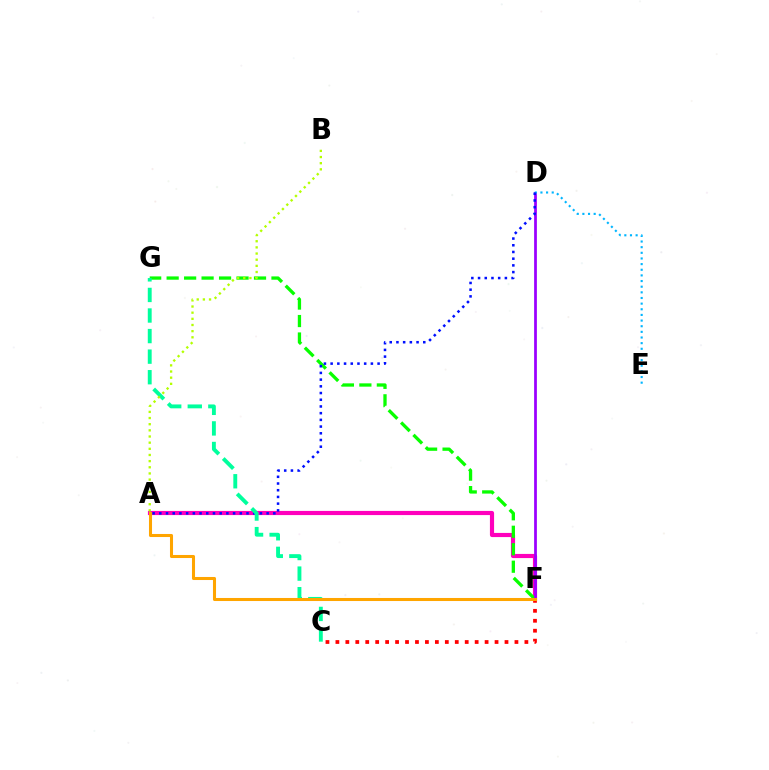{('A', 'F'): [{'color': '#ff00bd', 'line_style': 'solid', 'thickness': 2.99}, {'color': '#ffa500', 'line_style': 'solid', 'thickness': 2.19}], ('C', 'F'): [{'color': '#ff0000', 'line_style': 'dotted', 'thickness': 2.7}], ('F', 'G'): [{'color': '#08ff00', 'line_style': 'dashed', 'thickness': 2.37}], ('D', 'F'): [{'color': '#9b00ff', 'line_style': 'solid', 'thickness': 1.98}], ('D', 'E'): [{'color': '#00b5ff', 'line_style': 'dotted', 'thickness': 1.53}], ('A', 'D'): [{'color': '#0010ff', 'line_style': 'dotted', 'thickness': 1.82}], ('C', 'G'): [{'color': '#00ff9d', 'line_style': 'dashed', 'thickness': 2.79}], ('A', 'B'): [{'color': '#b3ff00', 'line_style': 'dotted', 'thickness': 1.67}]}